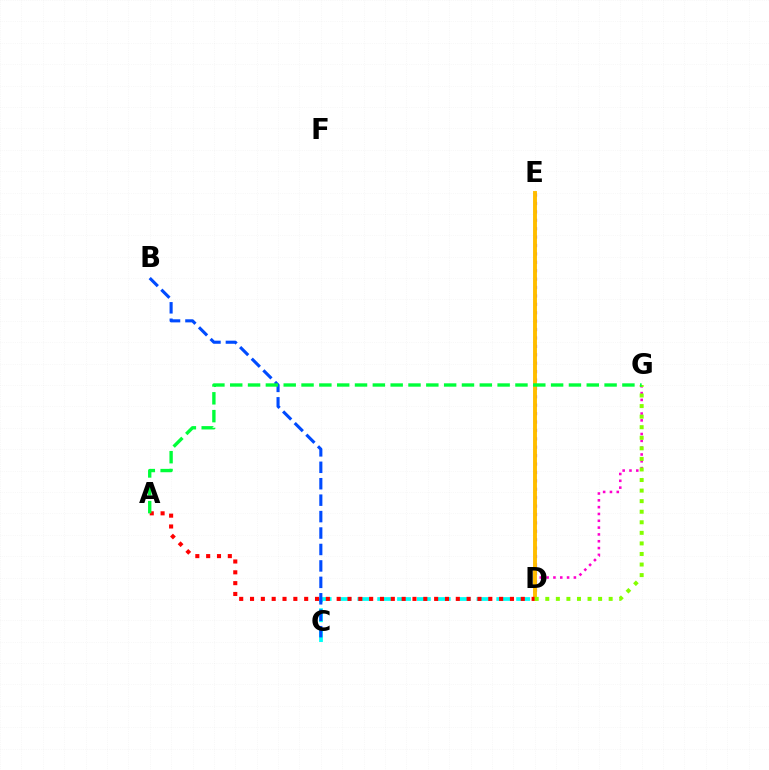{('D', 'E'): [{'color': '#7200ff', 'line_style': 'dotted', 'thickness': 2.28}, {'color': '#ffbd00', 'line_style': 'solid', 'thickness': 2.81}], ('D', 'G'): [{'color': '#ff00cf', 'line_style': 'dotted', 'thickness': 1.85}, {'color': '#84ff00', 'line_style': 'dotted', 'thickness': 2.87}], ('C', 'D'): [{'color': '#00fff6', 'line_style': 'dashed', 'thickness': 2.7}], ('B', 'C'): [{'color': '#004bff', 'line_style': 'dashed', 'thickness': 2.23}], ('A', 'D'): [{'color': '#ff0000', 'line_style': 'dotted', 'thickness': 2.94}], ('A', 'G'): [{'color': '#00ff39', 'line_style': 'dashed', 'thickness': 2.42}]}